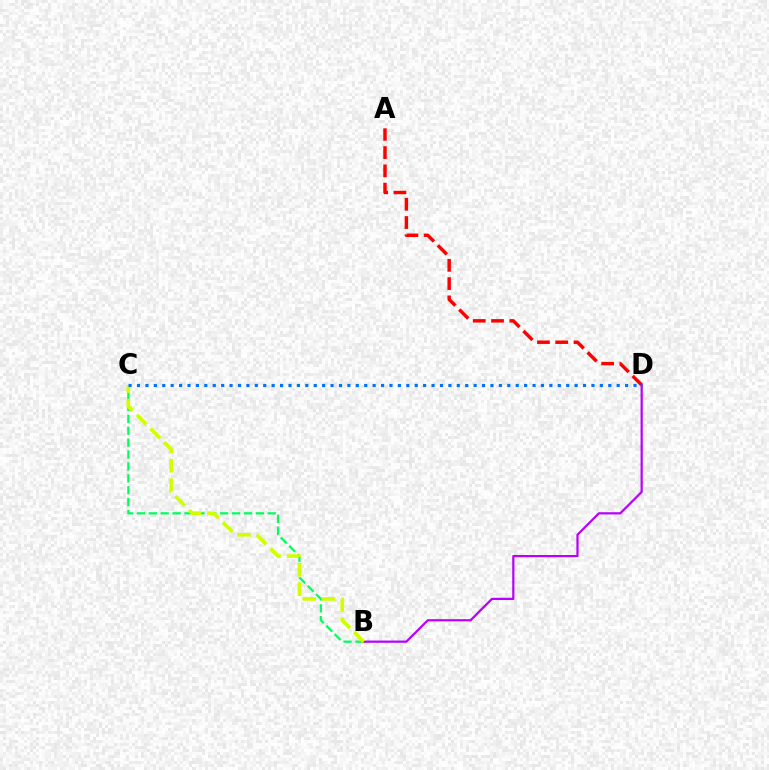{('A', 'D'): [{'color': '#ff0000', 'line_style': 'dashed', 'thickness': 2.48}], ('B', 'D'): [{'color': '#b900ff', 'line_style': 'solid', 'thickness': 1.6}], ('B', 'C'): [{'color': '#00ff5c', 'line_style': 'dashed', 'thickness': 1.62}, {'color': '#d1ff00', 'line_style': 'dashed', 'thickness': 2.64}], ('C', 'D'): [{'color': '#0074ff', 'line_style': 'dotted', 'thickness': 2.29}]}